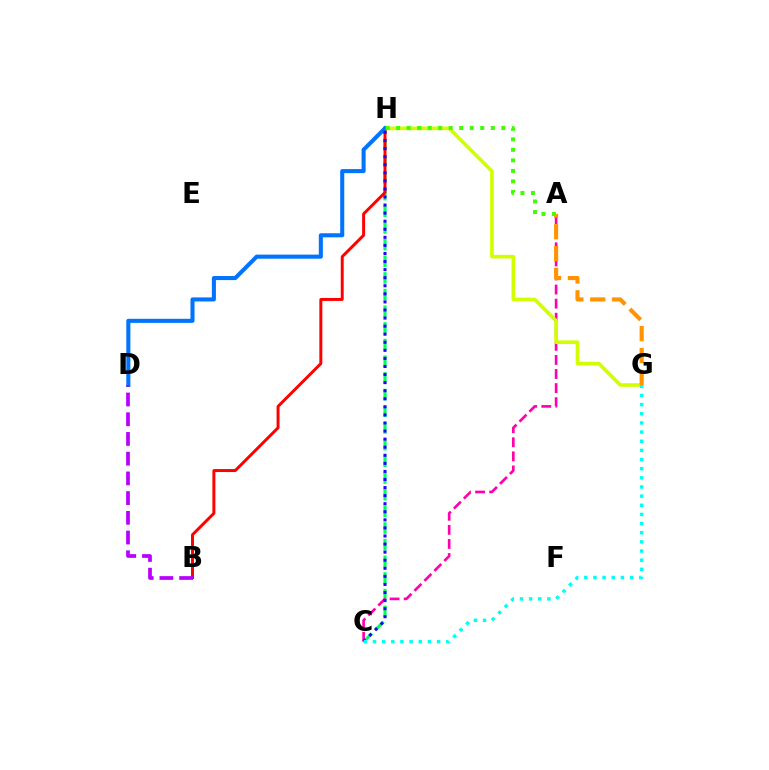{('C', 'H'): [{'color': '#00ff5c', 'line_style': 'dashed', 'thickness': 2.26}, {'color': '#2500ff', 'line_style': 'dotted', 'thickness': 2.19}], ('A', 'C'): [{'color': '#ff00ac', 'line_style': 'dashed', 'thickness': 1.91}], ('G', 'H'): [{'color': '#d1ff00', 'line_style': 'solid', 'thickness': 2.62}], ('A', 'G'): [{'color': '#ff9400', 'line_style': 'dashed', 'thickness': 2.97}], ('B', 'H'): [{'color': '#ff0000', 'line_style': 'solid', 'thickness': 2.13}], ('D', 'H'): [{'color': '#0074ff', 'line_style': 'solid', 'thickness': 2.93}], ('A', 'H'): [{'color': '#3dff00', 'line_style': 'dotted', 'thickness': 2.86}], ('C', 'G'): [{'color': '#00fff6', 'line_style': 'dotted', 'thickness': 2.49}], ('B', 'D'): [{'color': '#b900ff', 'line_style': 'dashed', 'thickness': 2.68}]}